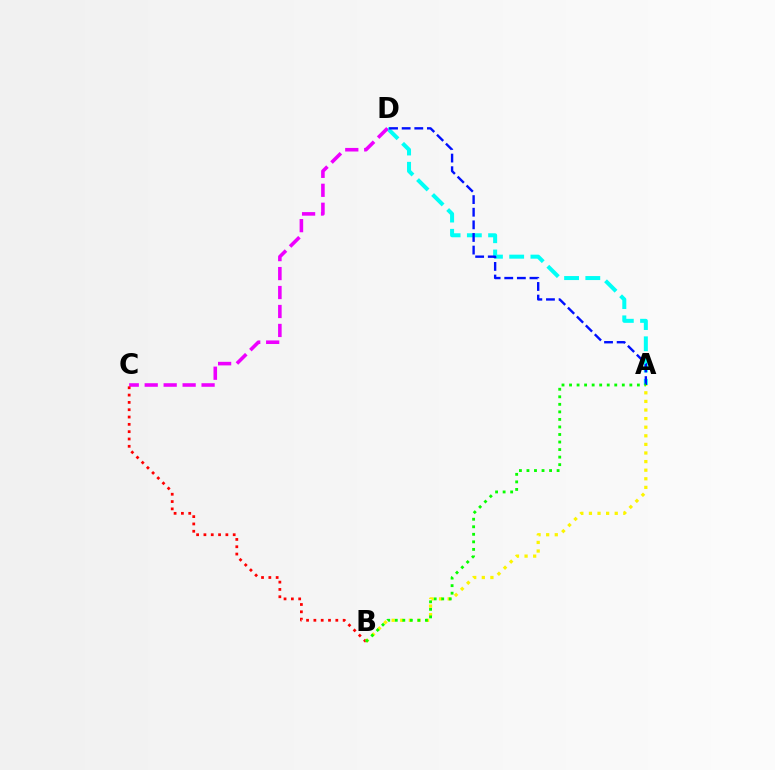{('A', 'D'): [{'color': '#00fff6', 'line_style': 'dashed', 'thickness': 2.89}, {'color': '#0010ff', 'line_style': 'dashed', 'thickness': 1.71}], ('C', 'D'): [{'color': '#ee00ff', 'line_style': 'dashed', 'thickness': 2.58}], ('B', 'C'): [{'color': '#ff0000', 'line_style': 'dotted', 'thickness': 1.99}], ('A', 'B'): [{'color': '#fcf500', 'line_style': 'dotted', 'thickness': 2.34}, {'color': '#08ff00', 'line_style': 'dotted', 'thickness': 2.05}]}